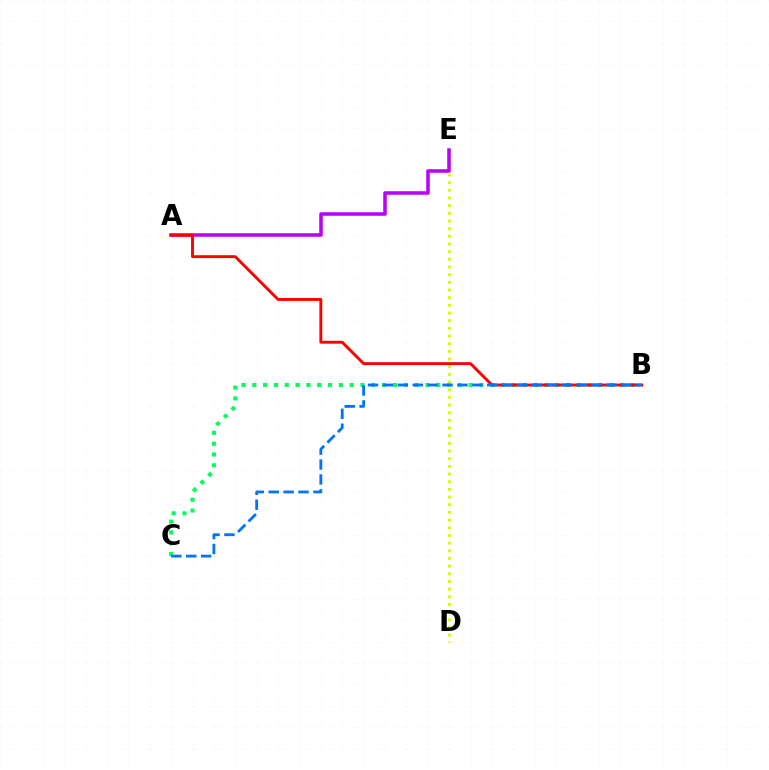{('B', 'C'): [{'color': '#00ff5c', 'line_style': 'dotted', 'thickness': 2.94}, {'color': '#0074ff', 'line_style': 'dashed', 'thickness': 2.02}], ('D', 'E'): [{'color': '#d1ff00', 'line_style': 'dotted', 'thickness': 2.08}], ('A', 'E'): [{'color': '#b900ff', 'line_style': 'solid', 'thickness': 2.54}], ('A', 'B'): [{'color': '#ff0000', 'line_style': 'solid', 'thickness': 2.09}]}